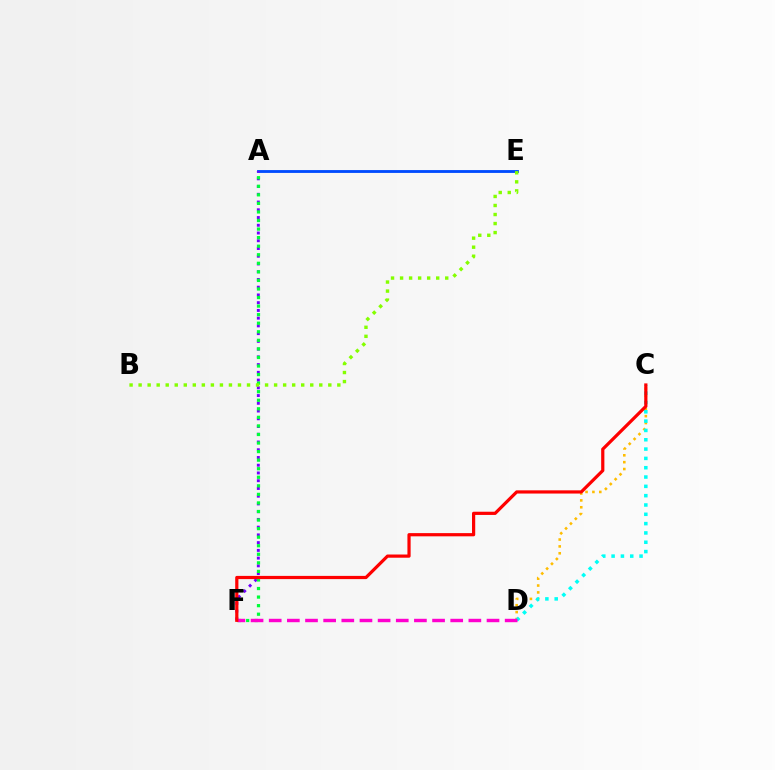{('C', 'D'): [{'color': '#ffbd00', 'line_style': 'dotted', 'thickness': 1.87}, {'color': '#00fff6', 'line_style': 'dotted', 'thickness': 2.53}], ('A', 'E'): [{'color': '#004bff', 'line_style': 'solid', 'thickness': 2.05}], ('A', 'F'): [{'color': '#7200ff', 'line_style': 'dotted', 'thickness': 2.1}, {'color': '#00ff39', 'line_style': 'dotted', 'thickness': 2.33}], ('D', 'F'): [{'color': '#ff00cf', 'line_style': 'dashed', 'thickness': 2.47}], ('C', 'F'): [{'color': '#ff0000', 'line_style': 'solid', 'thickness': 2.31}], ('B', 'E'): [{'color': '#84ff00', 'line_style': 'dotted', 'thickness': 2.45}]}